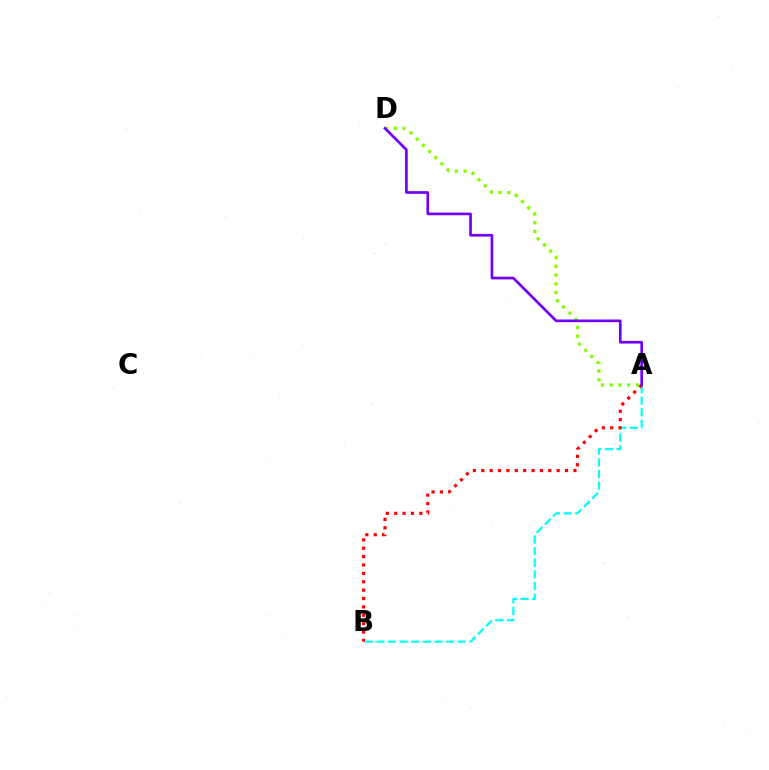{('A', 'B'): [{'color': '#00fff6', 'line_style': 'dashed', 'thickness': 1.58}, {'color': '#ff0000', 'line_style': 'dotted', 'thickness': 2.28}], ('A', 'D'): [{'color': '#84ff00', 'line_style': 'dotted', 'thickness': 2.38}, {'color': '#7200ff', 'line_style': 'solid', 'thickness': 1.93}]}